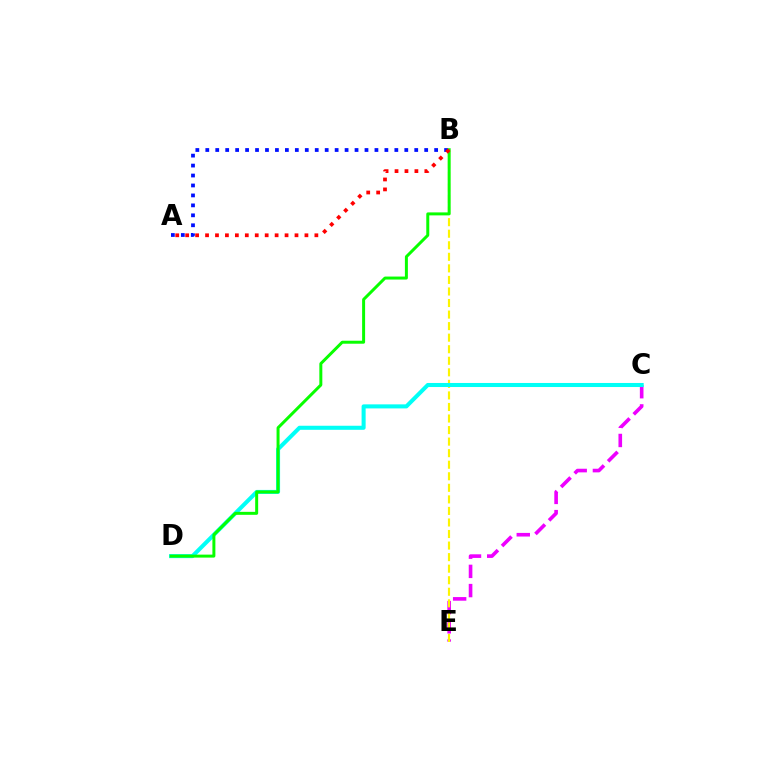{('C', 'E'): [{'color': '#ee00ff', 'line_style': 'dashed', 'thickness': 2.61}], ('A', 'B'): [{'color': '#0010ff', 'line_style': 'dotted', 'thickness': 2.7}, {'color': '#ff0000', 'line_style': 'dotted', 'thickness': 2.7}], ('B', 'E'): [{'color': '#fcf500', 'line_style': 'dashed', 'thickness': 1.57}], ('C', 'D'): [{'color': '#00fff6', 'line_style': 'solid', 'thickness': 2.92}], ('B', 'D'): [{'color': '#08ff00', 'line_style': 'solid', 'thickness': 2.15}]}